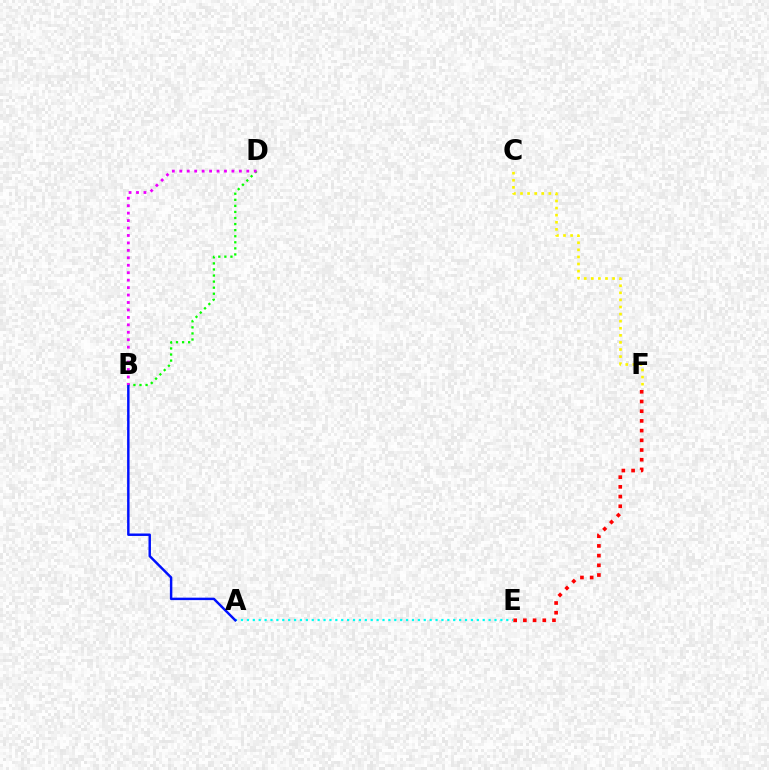{('E', 'F'): [{'color': '#ff0000', 'line_style': 'dotted', 'thickness': 2.64}], ('A', 'E'): [{'color': '#00fff6', 'line_style': 'dotted', 'thickness': 1.6}], ('B', 'D'): [{'color': '#08ff00', 'line_style': 'dotted', 'thickness': 1.65}, {'color': '#ee00ff', 'line_style': 'dotted', 'thickness': 2.02}], ('C', 'F'): [{'color': '#fcf500', 'line_style': 'dotted', 'thickness': 1.92}], ('A', 'B'): [{'color': '#0010ff', 'line_style': 'solid', 'thickness': 1.76}]}